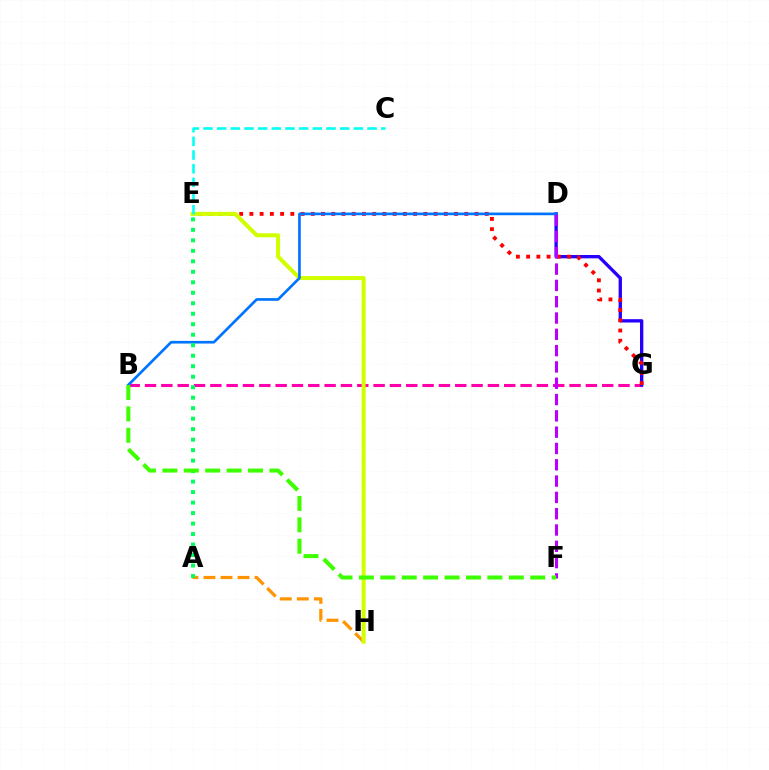{('A', 'H'): [{'color': '#ff9400', 'line_style': 'dashed', 'thickness': 2.31}], ('B', 'G'): [{'color': '#ff00ac', 'line_style': 'dashed', 'thickness': 2.22}], ('D', 'G'): [{'color': '#2500ff', 'line_style': 'solid', 'thickness': 2.4}], ('E', 'G'): [{'color': '#ff0000', 'line_style': 'dotted', 'thickness': 2.78}], ('E', 'H'): [{'color': '#d1ff00', 'line_style': 'solid', 'thickness': 2.9}], ('B', 'D'): [{'color': '#0074ff', 'line_style': 'solid', 'thickness': 1.93}], ('A', 'E'): [{'color': '#00ff5c', 'line_style': 'dotted', 'thickness': 2.85}], ('C', 'E'): [{'color': '#00fff6', 'line_style': 'dashed', 'thickness': 1.86}], ('D', 'F'): [{'color': '#b900ff', 'line_style': 'dashed', 'thickness': 2.22}], ('B', 'F'): [{'color': '#3dff00', 'line_style': 'dashed', 'thickness': 2.91}]}